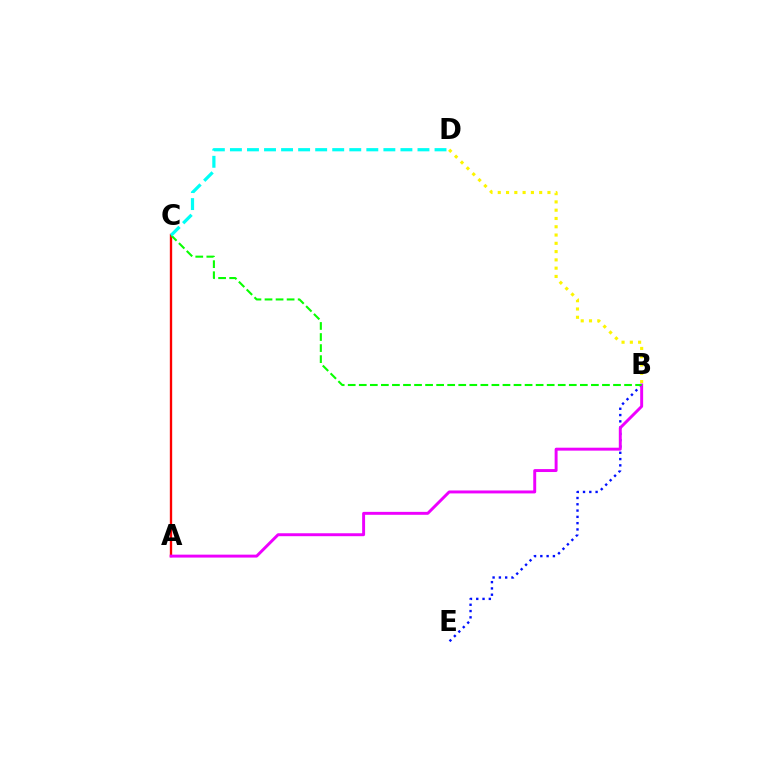{('A', 'C'): [{'color': '#ff0000', 'line_style': 'solid', 'thickness': 1.69}], ('B', 'D'): [{'color': '#fcf500', 'line_style': 'dotted', 'thickness': 2.25}], ('B', 'E'): [{'color': '#0010ff', 'line_style': 'dotted', 'thickness': 1.71}], ('A', 'B'): [{'color': '#ee00ff', 'line_style': 'solid', 'thickness': 2.11}], ('B', 'C'): [{'color': '#08ff00', 'line_style': 'dashed', 'thickness': 1.5}], ('C', 'D'): [{'color': '#00fff6', 'line_style': 'dashed', 'thickness': 2.32}]}